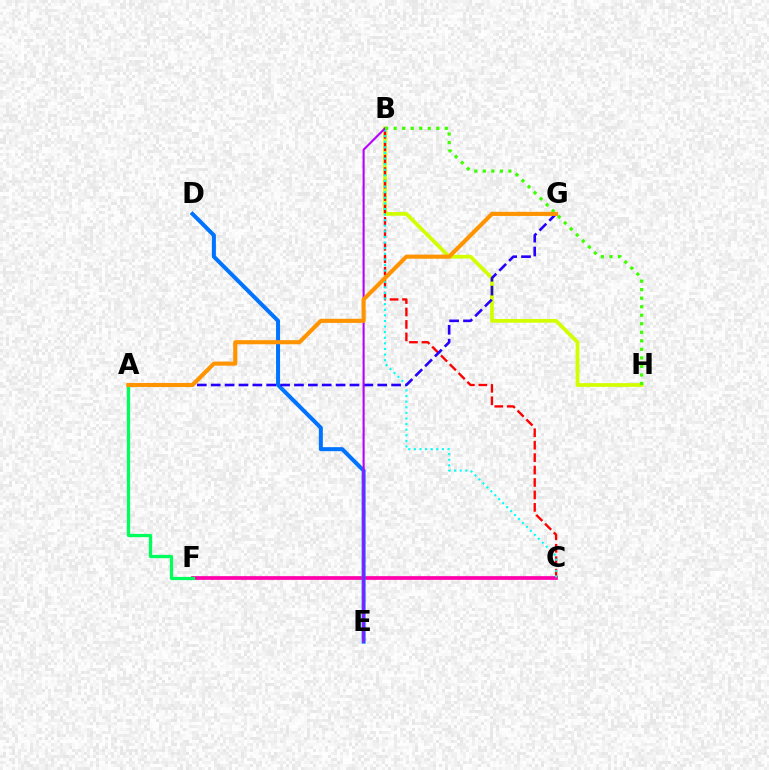{('C', 'F'): [{'color': '#ff00ac', 'line_style': 'solid', 'thickness': 2.68}], ('B', 'H'): [{'color': '#d1ff00', 'line_style': 'solid', 'thickness': 2.69}, {'color': '#3dff00', 'line_style': 'dotted', 'thickness': 2.32}], ('D', 'E'): [{'color': '#0074ff', 'line_style': 'solid', 'thickness': 2.89}], ('B', 'C'): [{'color': '#ff0000', 'line_style': 'dashed', 'thickness': 1.69}, {'color': '#00fff6', 'line_style': 'dotted', 'thickness': 1.52}], ('A', 'G'): [{'color': '#2500ff', 'line_style': 'dashed', 'thickness': 1.89}, {'color': '#ff9400', 'line_style': 'solid', 'thickness': 2.96}], ('B', 'E'): [{'color': '#b900ff', 'line_style': 'solid', 'thickness': 1.51}], ('A', 'F'): [{'color': '#00ff5c', 'line_style': 'solid', 'thickness': 2.34}]}